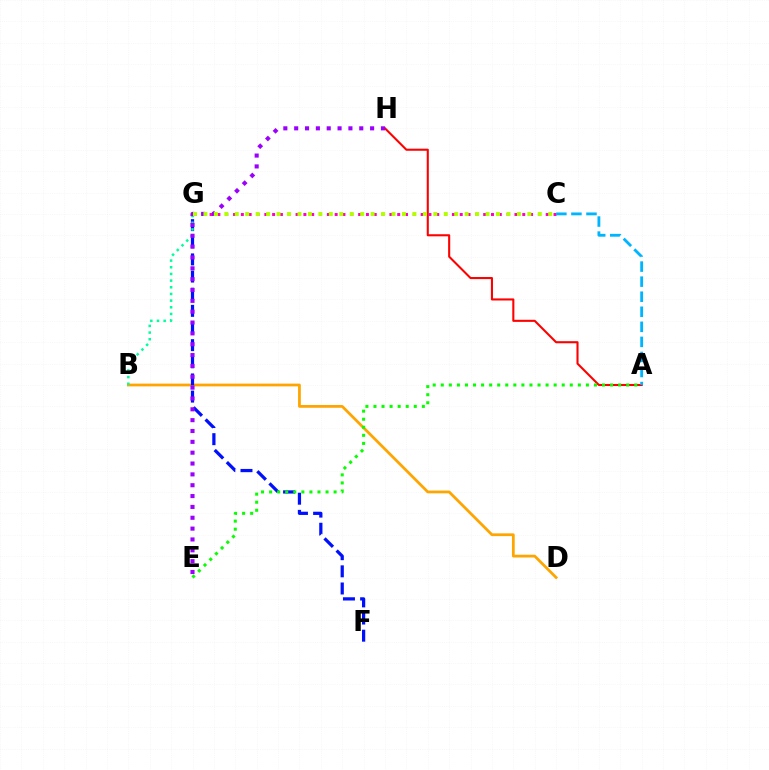{('B', 'D'): [{'color': '#ffa500', 'line_style': 'solid', 'thickness': 1.99}], ('F', 'G'): [{'color': '#0010ff', 'line_style': 'dashed', 'thickness': 2.33}], ('A', 'H'): [{'color': '#ff0000', 'line_style': 'solid', 'thickness': 1.5}], ('B', 'G'): [{'color': '#00ff9d', 'line_style': 'dotted', 'thickness': 1.81}], ('A', 'E'): [{'color': '#08ff00', 'line_style': 'dotted', 'thickness': 2.19}], ('C', 'G'): [{'color': '#ff00bd', 'line_style': 'dotted', 'thickness': 2.12}, {'color': '#b3ff00', 'line_style': 'dotted', 'thickness': 2.84}], ('E', 'H'): [{'color': '#9b00ff', 'line_style': 'dotted', 'thickness': 2.95}], ('A', 'C'): [{'color': '#00b5ff', 'line_style': 'dashed', 'thickness': 2.05}]}